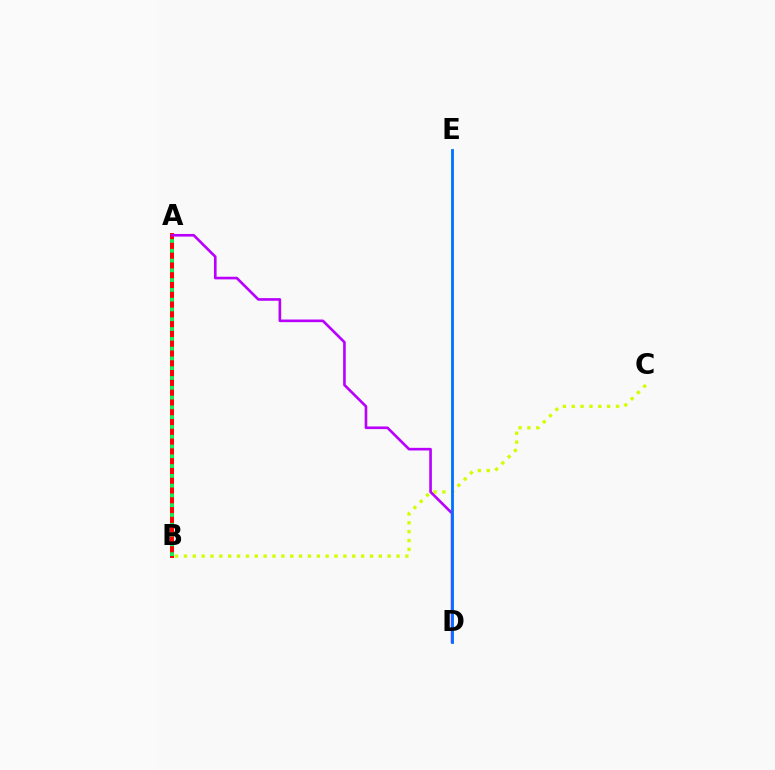{('B', 'C'): [{'color': '#d1ff00', 'line_style': 'dotted', 'thickness': 2.41}], ('A', 'B'): [{'color': '#ff0000', 'line_style': 'solid', 'thickness': 2.85}, {'color': '#00ff5c', 'line_style': 'dotted', 'thickness': 2.66}], ('A', 'D'): [{'color': '#b900ff', 'line_style': 'solid', 'thickness': 1.9}], ('D', 'E'): [{'color': '#0074ff', 'line_style': 'solid', 'thickness': 2.04}]}